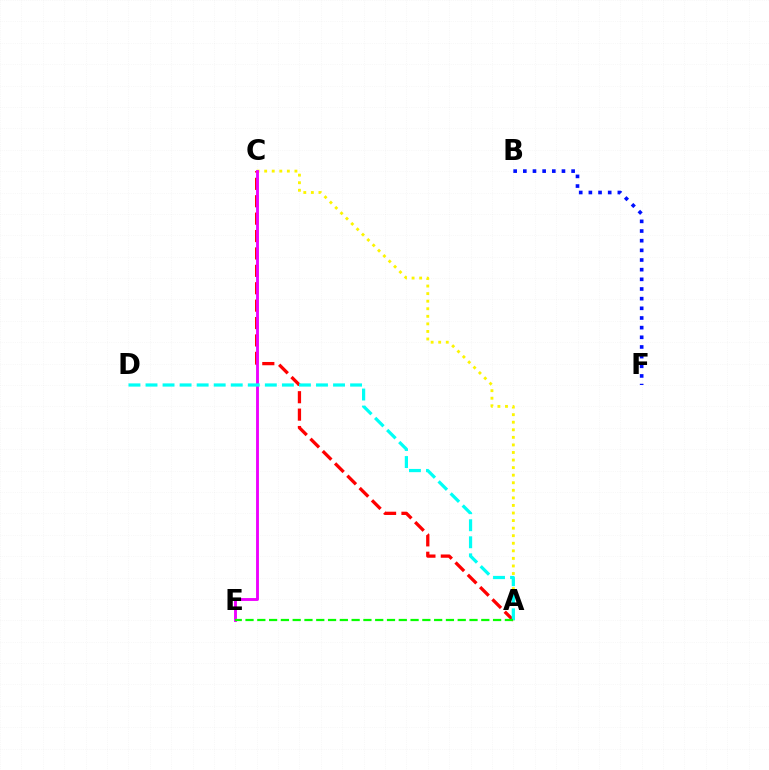{('A', 'C'): [{'color': '#fcf500', 'line_style': 'dotted', 'thickness': 2.06}, {'color': '#ff0000', 'line_style': 'dashed', 'thickness': 2.36}], ('B', 'F'): [{'color': '#0010ff', 'line_style': 'dotted', 'thickness': 2.62}], ('C', 'E'): [{'color': '#ee00ff', 'line_style': 'solid', 'thickness': 2.07}], ('A', 'D'): [{'color': '#00fff6', 'line_style': 'dashed', 'thickness': 2.32}], ('A', 'E'): [{'color': '#08ff00', 'line_style': 'dashed', 'thickness': 1.6}]}